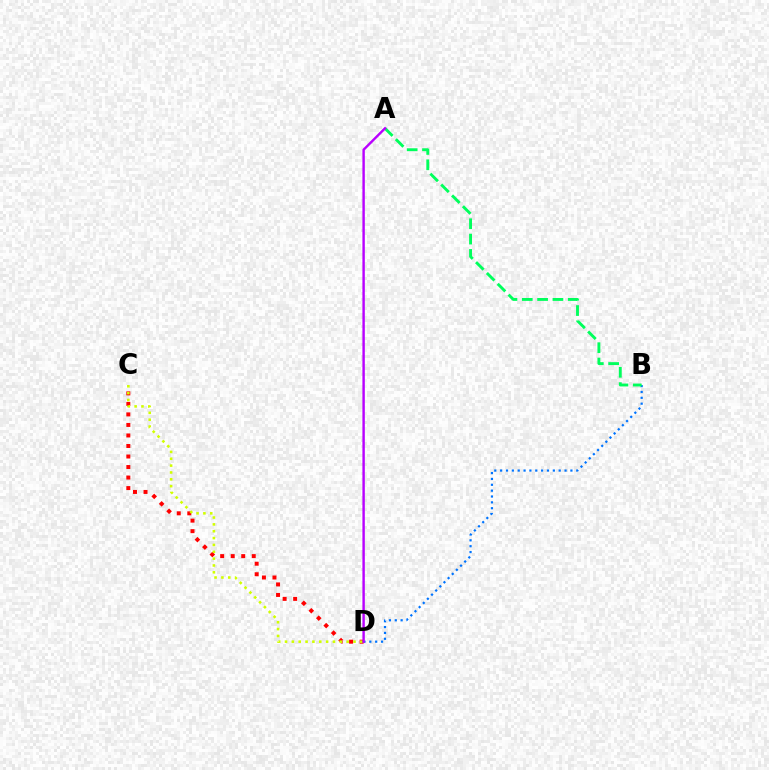{('C', 'D'): [{'color': '#ff0000', 'line_style': 'dotted', 'thickness': 2.86}, {'color': '#d1ff00', 'line_style': 'dotted', 'thickness': 1.86}], ('B', 'D'): [{'color': '#0074ff', 'line_style': 'dotted', 'thickness': 1.59}], ('A', 'B'): [{'color': '#00ff5c', 'line_style': 'dashed', 'thickness': 2.08}], ('A', 'D'): [{'color': '#b900ff', 'line_style': 'solid', 'thickness': 1.74}]}